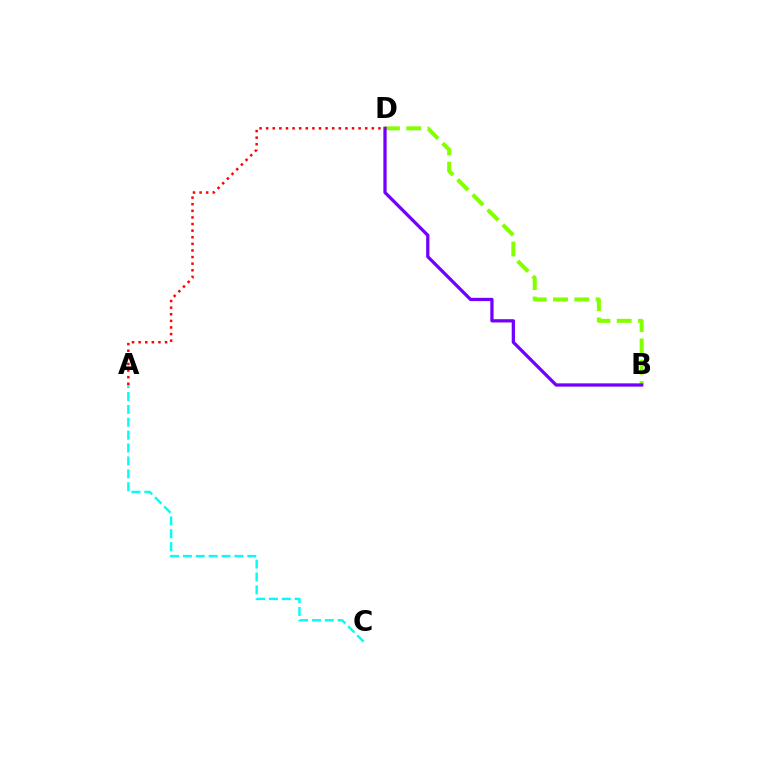{('B', 'D'): [{'color': '#84ff00', 'line_style': 'dashed', 'thickness': 2.89}, {'color': '#7200ff', 'line_style': 'solid', 'thickness': 2.35}], ('A', 'C'): [{'color': '#00fff6', 'line_style': 'dashed', 'thickness': 1.75}], ('A', 'D'): [{'color': '#ff0000', 'line_style': 'dotted', 'thickness': 1.79}]}